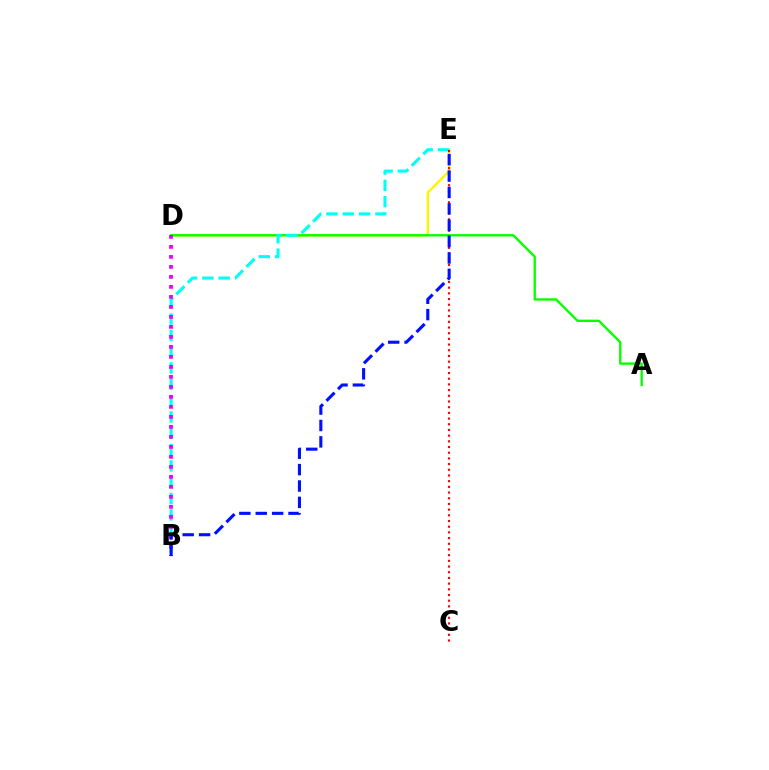{('D', 'E'): [{'color': '#fcf500', 'line_style': 'solid', 'thickness': 1.71}], ('A', 'D'): [{'color': '#08ff00', 'line_style': 'solid', 'thickness': 1.7}], ('B', 'E'): [{'color': '#00fff6', 'line_style': 'dashed', 'thickness': 2.22}, {'color': '#0010ff', 'line_style': 'dashed', 'thickness': 2.23}], ('B', 'D'): [{'color': '#ee00ff', 'line_style': 'dotted', 'thickness': 2.72}], ('C', 'E'): [{'color': '#ff0000', 'line_style': 'dotted', 'thickness': 1.55}]}